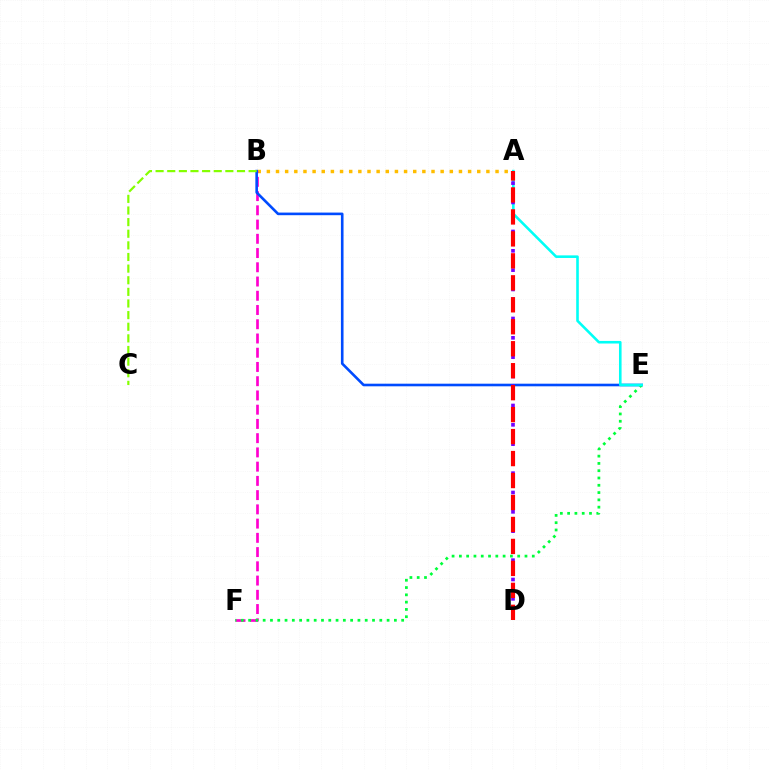{('A', 'B'): [{'color': '#ffbd00', 'line_style': 'dotted', 'thickness': 2.49}], ('B', 'F'): [{'color': '#ff00cf', 'line_style': 'dashed', 'thickness': 1.93}], ('B', 'E'): [{'color': '#004bff', 'line_style': 'solid', 'thickness': 1.89}], ('B', 'C'): [{'color': '#84ff00', 'line_style': 'dashed', 'thickness': 1.58}], ('E', 'F'): [{'color': '#00ff39', 'line_style': 'dotted', 'thickness': 1.98}], ('A', 'E'): [{'color': '#00fff6', 'line_style': 'solid', 'thickness': 1.87}], ('A', 'D'): [{'color': '#7200ff', 'line_style': 'dotted', 'thickness': 2.63}, {'color': '#ff0000', 'line_style': 'dashed', 'thickness': 2.98}]}